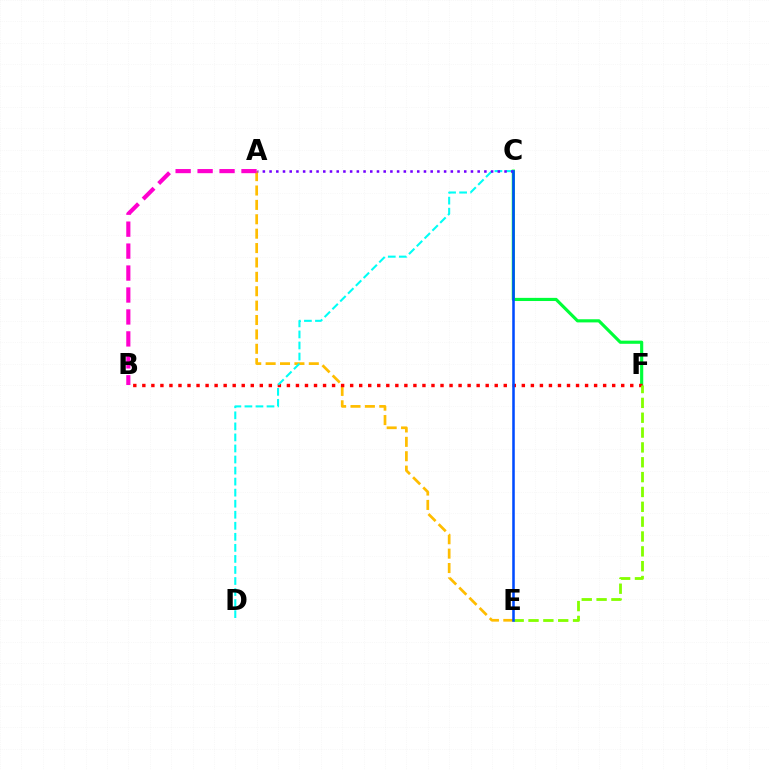{('A', 'E'): [{'color': '#ffbd00', 'line_style': 'dashed', 'thickness': 1.95}], ('C', 'F'): [{'color': '#00ff39', 'line_style': 'solid', 'thickness': 2.27}], ('B', 'F'): [{'color': '#ff0000', 'line_style': 'dotted', 'thickness': 2.45}], ('A', 'B'): [{'color': '#ff00cf', 'line_style': 'dashed', 'thickness': 2.98}], ('C', 'D'): [{'color': '#00fff6', 'line_style': 'dashed', 'thickness': 1.5}], ('E', 'F'): [{'color': '#84ff00', 'line_style': 'dashed', 'thickness': 2.02}], ('A', 'C'): [{'color': '#7200ff', 'line_style': 'dotted', 'thickness': 1.82}], ('C', 'E'): [{'color': '#004bff', 'line_style': 'solid', 'thickness': 1.84}]}